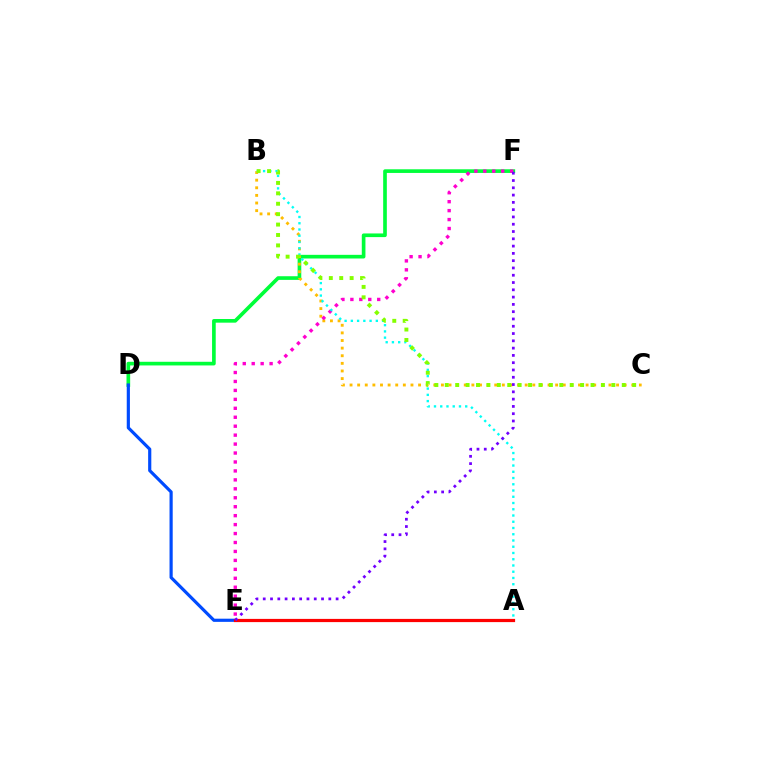{('D', 'F'): [{'color': '#00ff39', 'line_style': 'solid', 'thickness': 2.63}], ('B', 'C'): [{'color': '#ffbd00', 'line_style': 'dotted', 'thickness': 2.07}, {'color': '#84ff00', 'line_style': 'dotted', 'thickness': 2.83}], ('E', 'F'): [{'color': '#ff00cf', 'line_style': 'dotted', 'thickness': 2.43}, {'color': '#7200ff', 'line_style': 'dotted', 'thickness': 1.98}], ('D', 'E'): [{'color': '#004bff', 'line_style': 'solid', 'thickness': 2.28}], ('A', 'B'): [{'color': '#00fff6', 'line_style': 'dotted', 'thickness': 1.7}], ('A', 'E'): [{'color': '#ff0000', 'line_style': 'solid', 'thickness': 2.31}]}